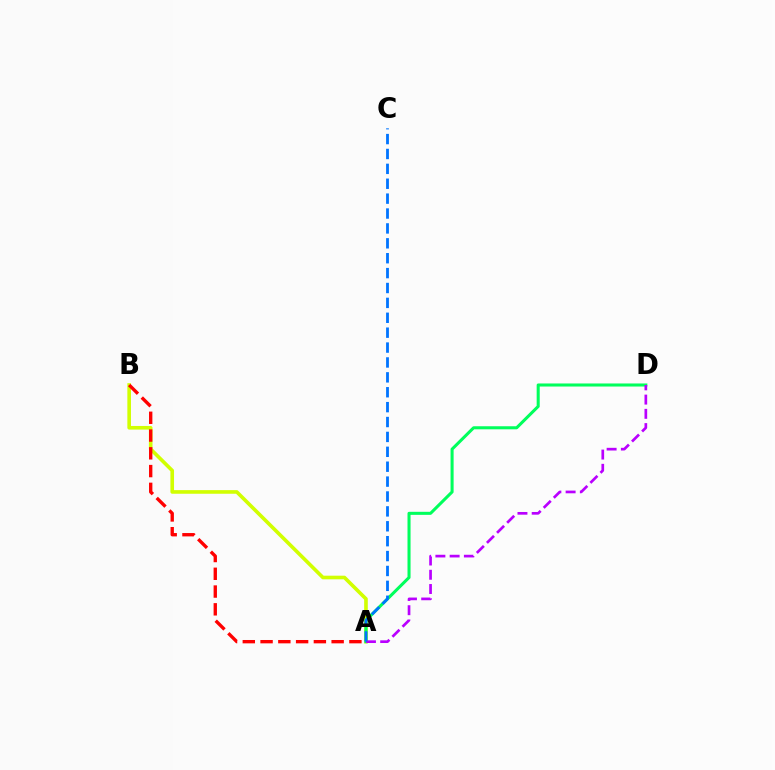{('A', 'B'): [{'color': '#d1ff00', 'line_style': 'solid', 'thickness': 2.61}, {'color': '#ff0000', 'line_style': 'dashed', 'thickness': 2.41}], ('A', 'D'): [{'color': '#00ff5c', 'line_style': 'solid', 'thickness': 2.2}, {'color': '#b900ff', 'line_style': 'dashed', 'thickness': 1.93}], ('A', 'C'): [{'color': '#0074ff', 'line_style': 'dashed', 'thickness': 2.02}]}